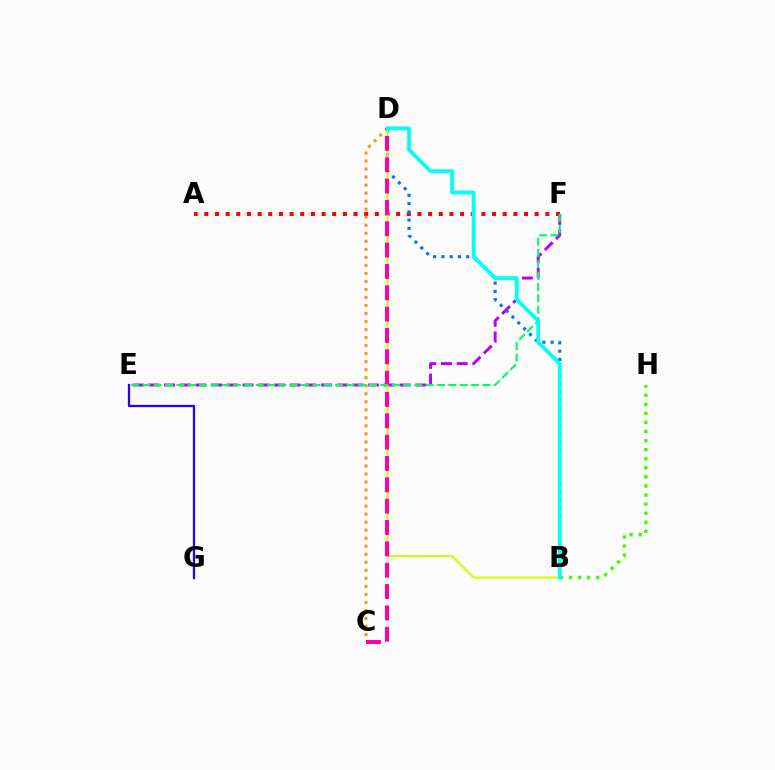{('A', 'F'): [{'color': '#ff0000', 'line_style': 'dotted', 'thickness': 2.9}], ('E', 'F'): [{'color': '#b900ff', 'line_style': 'dashed', 'thickness': 2.13}, {'color': '#00ff5c', 'line_style': 'dashed', 'thickness': 1.54}], ('C', 'D'): [{'color': '#ff9400', 'line_style': 'dotted', 'thickness': 2.18}, {'color': '#ff00ac', 'line_style': 'dashed', 'thickness': 2.9}], ('B', 'D'): [{'color': '#0074ff', 'line_style': 'dotted', 'thickness': 2.25}, {'color': '#d1ff00', 'line_style': 'solid', 'thickness': 1.51}, {'color': '#00fff6', 'line_style': 'solid', 'thickness': 2.72}], ('E', 'G'): [{'color': '#2500ff', 'line_style': 'solid', 'thickness': 1.63}], ('B', 'H'): [{'color': '#3dff00', 'line_style': 'dotted', 'thickness': 2.47}]}